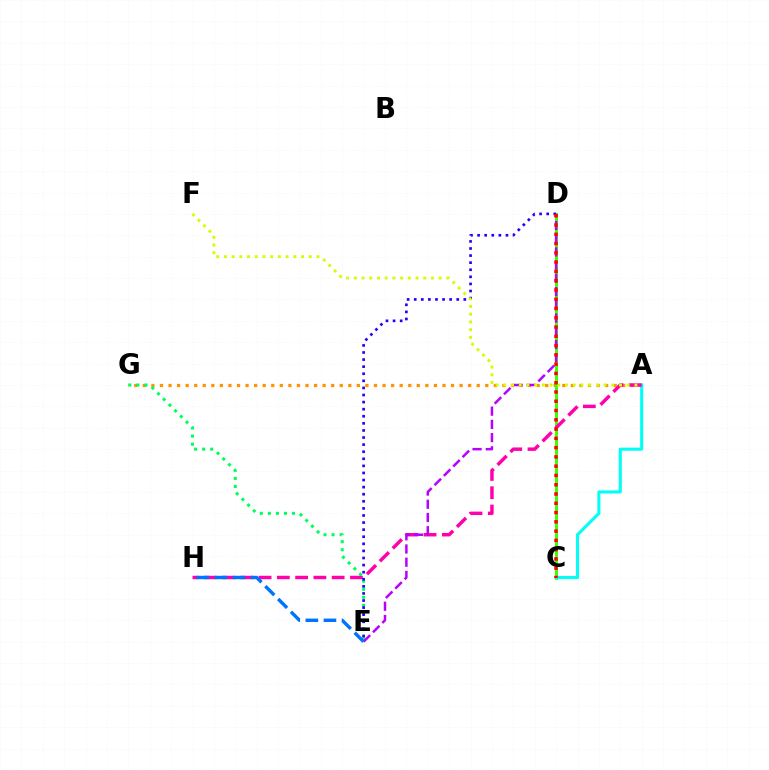{('A', 'G'): [{'color': '#ff9400', 'line_style': 'dotted', 'thickness': 2.33}], ('C', 'D'): [{'color': '#3dff00', 'line_style': 'solid', 'thickness': 2.15}, {'color': '#ff0000', 'line_style': 'dotted', 'thickness': 2.52}], ('A', 'C'): [{'color': '#00fff6', 'line_style': 'solid', 'thickness': 2.2}], ('E', 'G'): [{'color': '#00ff5c', 'line_style': 'dotted', 'thickness': 2.19}], ('A', 'H'): [{'color': '#ff00ac', 'line_style': 'dashed', 'thickness': 2.48}], ('D', 'E'): [{'color': '#2500ff', 'line_style': 'dotted', 'thickness': 1.93}, {'color': '#b900ff', 'line_style': 'dashed', 'thickness': 1.8}], ('A', 'F'): [{'color': '#d1ff00', 'line_style': 'dotted', 'thickness': 2.1}], ('E', 'H'): [{'color': '#0074ff', 'line_style': 'dashed', 'thickness': 2.46}]}